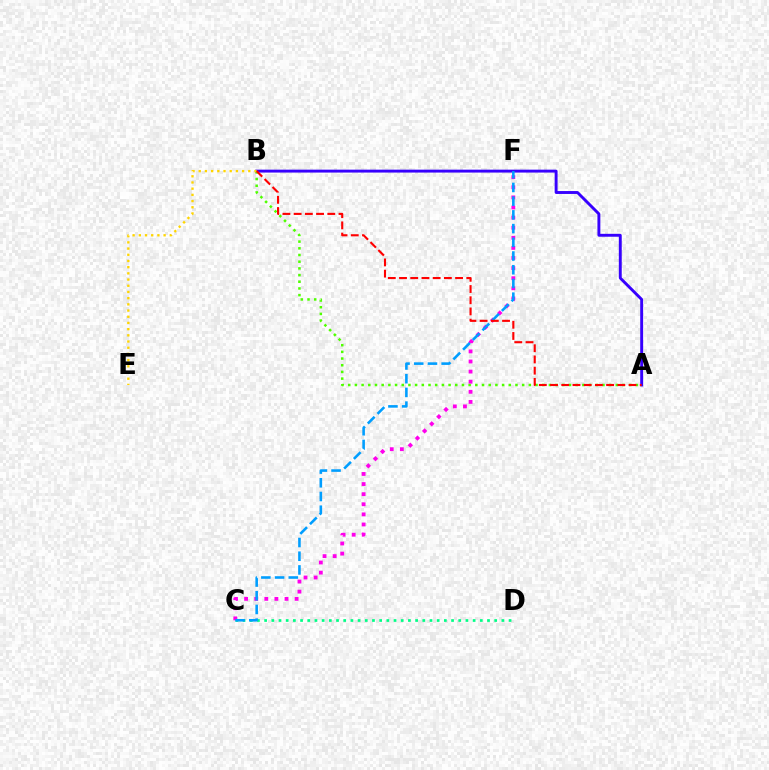{('A', 'B'): [{'color': '#3700ff', 'line_style': 'solid', 'thickness': 2.09}, {'color': '#4fff00', 'line_style': 'dotted', 'thickness': 1.82}, {'color': '#ff0000', 'line_style': 'dashed', 'thickness': 1.52}], ('B', 'E'): [{'color': '#ffd500', 'line_style': 'dotted', 'thickness': 1.68}], ('C', 'F'): [{'color': '#ff00ed', 'line_style': 'dotted', 'thickness': 2.74}, {'color': '#009eff', 'line_style': 'dashed', 'thickness': 1.86}], ('C', 'D'): [{'color': '#00ff86', 'line_style': 'dotted', 'thickness': 1.95}]}